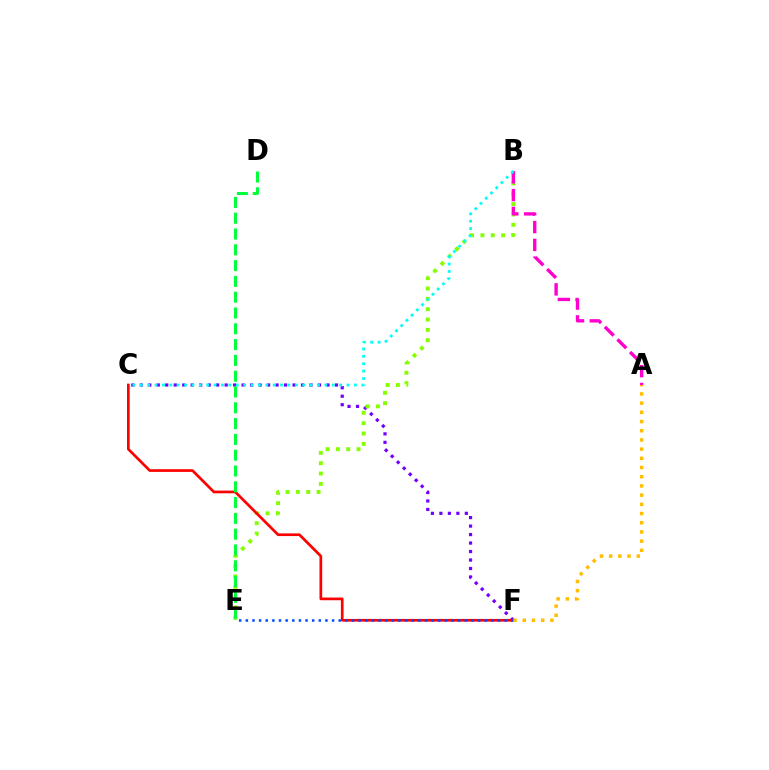{('C', 'F'): [{'color': '#7200ff', 'line_style': 'dotted', 'thickness': 2.31}, {'color': '#ff0000', 'line_style': 'solid', 'thickness': 1.94}], ('B', 'E'): [{'color': '#84ff00', 'line_style': 'dotted', 'thickness': 2.81}], ('A', 'B'): [{'color': '#ff00cf', 'line_style': 'dashed', 'thickness': 2.42}], ('E', 'F'): [{'color': '#004bff', 'line_style': 'dotted', 'thickness': 1.8}], ('A', 'F'): [{'color': '#ffbd00', 'line_style': 'dotted', 'thickness': 2.5}], ('D', 'E'): [{'color': '#00ff39', 'line_style': 'dashed', 'thickness': 2.15}], ('B', 'C'): [{'color': '#00fff6', 'line_style': 'dotted', 'thickness': 2.01}]}